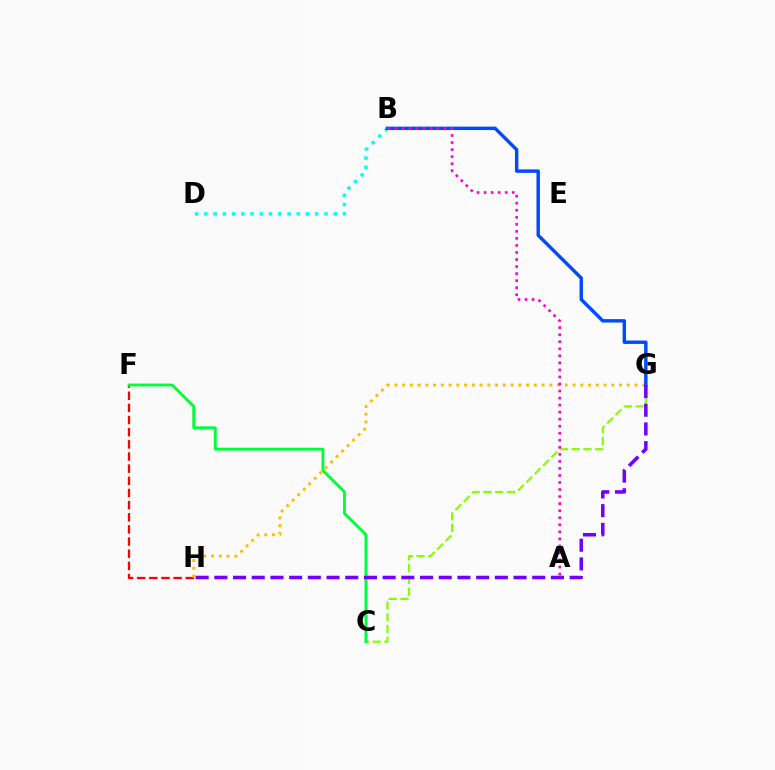{('B', 'D'): [{'color': '#00fff6', 'line_style': 'dotted', 'thickness': 2.51}], ('F', 'H'): [{'color': '#ff0000', 'line_style': 'dashed', 'thickness': 1.65}], ('G', 'H'): [{'color': '#ffbd00', 'line_style': 'dotted', 'thickness': 2.11}, {'color': '#7200ff', 'line_style': 'dashed', 'thickness': 2.54}], ('C', 'G'): [{'color': '#84ff00', 'line_style': 'dashed', 'thickness': 1.6}], ('B', 'G'): [{'color': '#004bff', 'line_style': 'solid', 'thickness': 2.47}], ('C', 'F'): [{'color': '#00ff39', 'line_style': 'solid', 'thickness': 2.08}], ('A', 'B'): [{'color': '#ff00cf', 'line_style': 'dotted', 'thickness': 1.91}]}